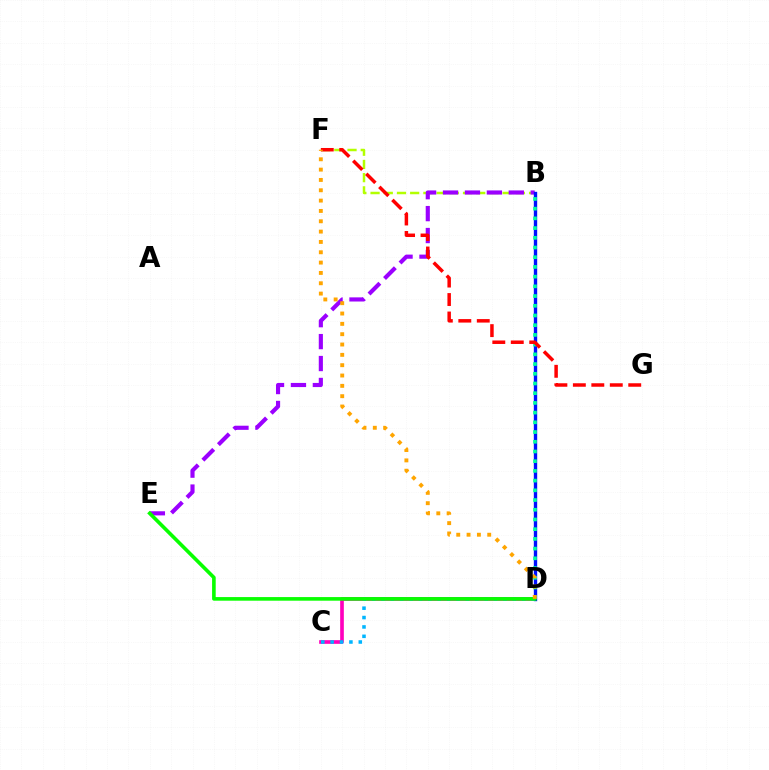{('B', 'F'): [{'color': '#b3ff00', 'line_style': 'dashed', 'thickness': 1.79}], ('B', 'E'): [{'color': '#9b00ff', 'line_style': 'dashed', 'thickness': 2.98}], ('C', 'D'): [{'color': '#ff00bd', 'line_style': 'solid', 'thickness': 2.64}, {'color': '#00b5ff', 'line_style': 'dotted', 'thickness': 2.55}], ('B', 'D'): [{'color': '#0010ff', 'line_style': 'solid', 'thickness': 2.43}, {'color': '#00ff9d', 'line_style': 'dotted', 'thickness': 2.64}], ('F', 'G'): [{'color': '#ff0000', 'line_style': 'dashed', 'thickness': 2.51}], ('D', 'E'): [{'color': '#08ff00', 'line_style': 'solid', 'thickness': 2.61}], ('D', 'F'): [{'color': '#ffa500', 'line_style': 'dotted', 'thickness': 2.81}]}